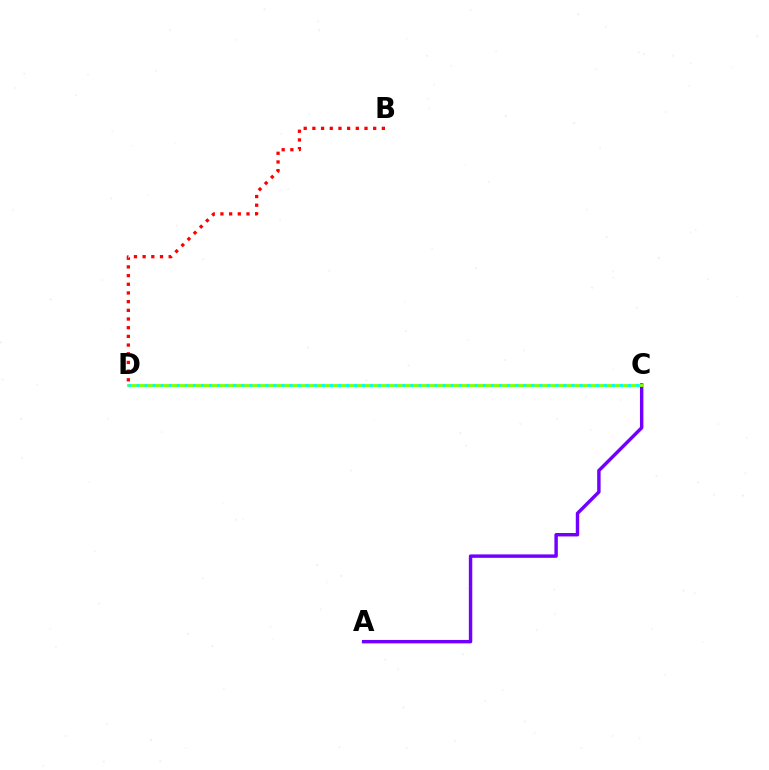{('A', 'C'): [{'color': '#7200ff', 'line_style': 'solid', 'thickness': 2.47}], ('C', 'D'): [{'color': '#84ff00', 'line_style': 'solid', 'thickness': 2.08}, {'color': '#00fff6', 'line_style': 'dotted', 'thickness': 2.19}], ('B', 'D'): [{'color': '#ff0000', 'line_style': 'dotted', 'thickness': 2.36}]}